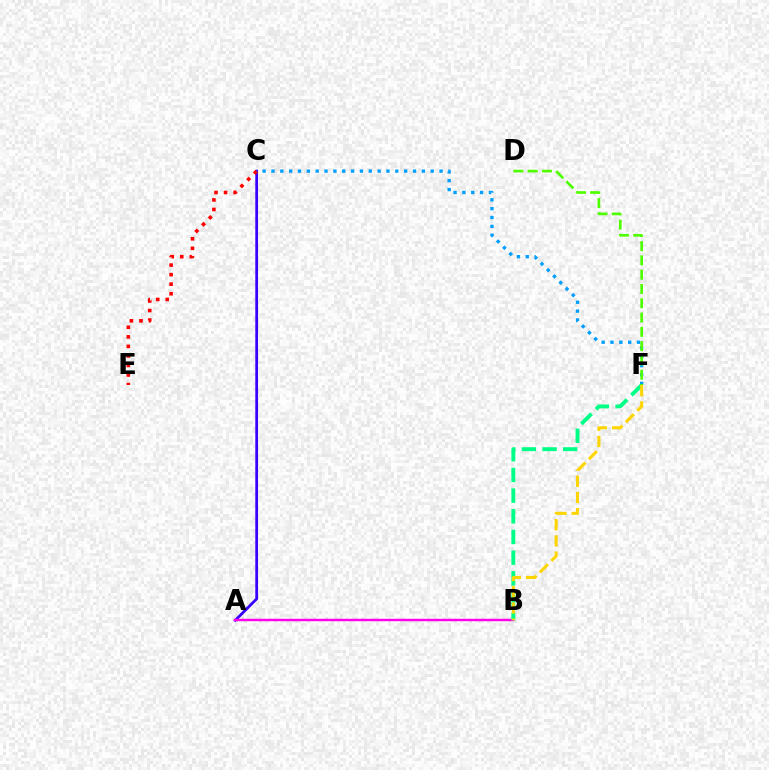{('A', 'C'): [{'color': '#3700ff', 'line_style': 'solid', 'thickness': 1.98}], ('A', 'B'): [{'color': '#ff00ed', 'line_style': 'solid', 'thickness': 1.76}], ('C', 'E'): [{'color': '#ff0000', 'line_style': 'dotted', 'thickness': 2.59}], ('C', 'F'): [{'color': '#009eff', 'line_style': 'dotted', 'thickness': 2.4}], ('B', 'F'): [{'color': '#00ff86', 'line_style': 'dashed', 'thickness': 2.81}, {'color': '#ffd500', 'line_style': 'dashed', 'thickness': 2.2}], ('D', 'F'): [{'color': '#4fff00', 'line_style': 'dashed', 'thickness': 1.94}]}